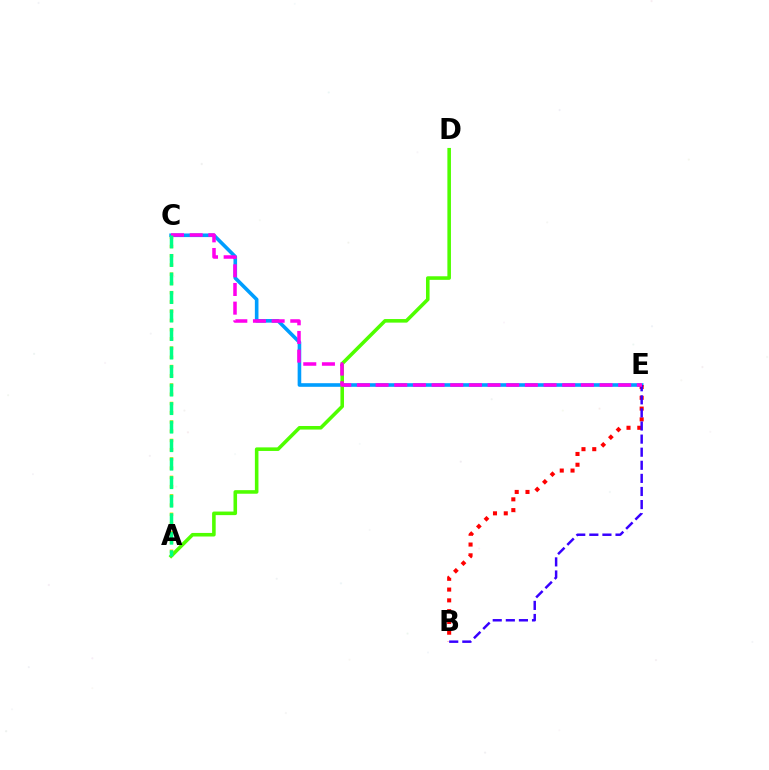{('A', 'C'): [{'color': '#ffd500', 'line_style': 'dotted', 'thickness': 2.51}, {'color': '#00ff86', 'line_style': 'dashed', 'thickness': 2.52}], ('C', 'E'): [{'color': '#009eff', 'line_style': 'solid', 'thickness': 2.6}, {'color': '#ff00ed', 'line_style': 'dashed', 'thickness': 2.54}], ('B', 'E'): [{'color': '#ff0000', 'line_style': 'dotted', 'thickness': 2.93}, {'color': '#3700ff', 'line_style': 'dashed', 'thickness': 1.78}], ('A', 'D'): [{'color': '#4fff00', 'line_style': 'solid', 'thickness': 2.57}]}